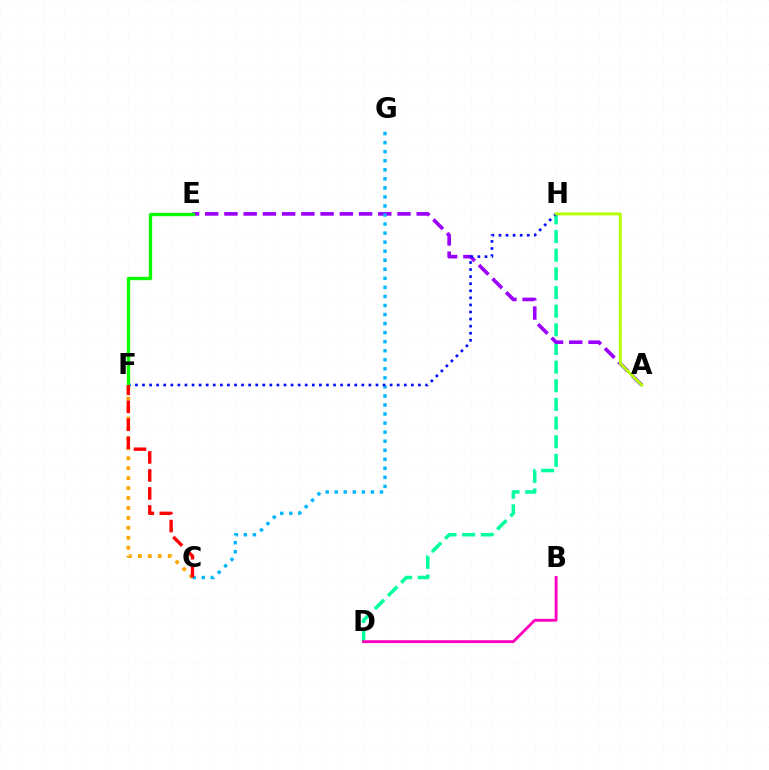{('D', 'H'): [{'color': '#00ff9d', 'line_style': 'dashed', 'thickness': 2.53}], ('A', 'E'): [{'color': '#9b00ff', 'line_style': 'dashed', 'thickness': 2.61}], ('C', 'G'): [{'color': '#00b5ff', 'line_style': 'dotted', 'thickness': 2.46}], ('F', 'H'): [{'color': '#0010ff', 'line_style': 'dotted', 'thickness': 1.92}], ('E', 'F'): [{'color': '#08ff00', 'line_style': 'solid', 'thickness': 2.42}], ('B', 'D'): [{'color': '#ff00bd', 'line_style': 'solid', 'thickness': 2.06}], ('C', 'F'): [{'color': '#ffa500', 'line_style': 'dotted', 'thickness': 2.7}, {'color': '#ff0000', 'line_style': 'dashed', 'thickness': 2.45}], ('A', 'H'): [{'color': '#b3ff00', 'line_style': 'solid', 'thickness': 2.11}]}